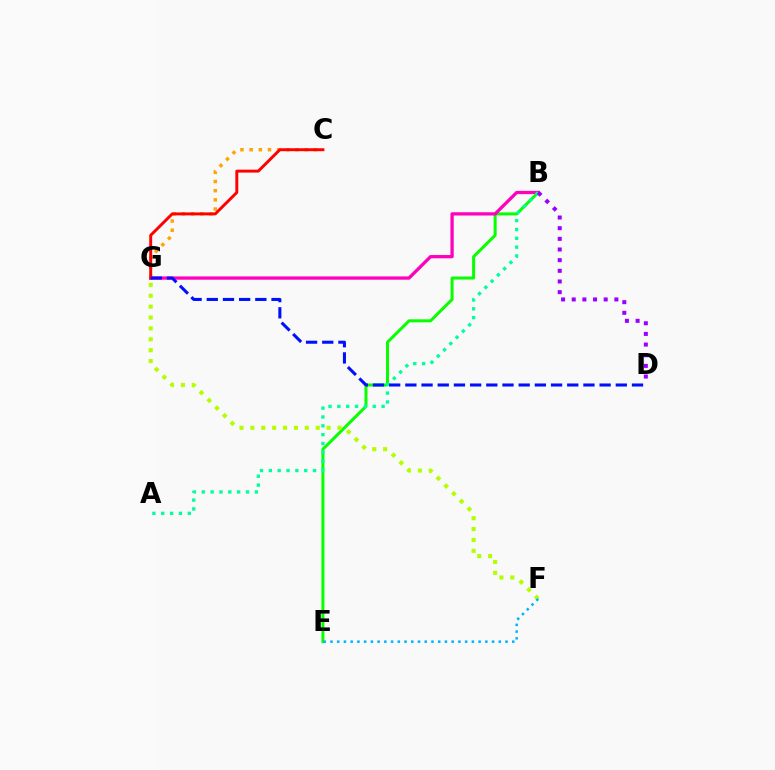{('B', 'E'): [{'color': '#08ff00', 'line_style': 'solid', 'thickness': 2.17}], ('F', 'G'): [{'color': '#b3ff00', 'line_style': 'dotted', 'thickness': 2.96}], ('B', 'G'): [{'color': '#ff00bd', 'line_style': 'solid', 'thickness': 2.36}], ('C', 'G'): [{'color': '#ffa500', 'line_style': 'dotted', 'thickness': 2.49}, {'color': '#ff0000', 'line_style': 'solid', 'thickness': 2.11}], ('A', 'B'): [{'color': '#00ff9d', 'line_style': 'dotted', 'thickness': 2.4}], ('B', 'D'): [{'color': '#9b00ff', 'line_style': 'dotted', 'thickness': 2.9}], ('E', 'F'): [{'color': '#00b5ff', 'line_style': 'dotted', 'thickness': 1.83}], ('D', 'G'): [{'color': '#0010ff', 'line_style': 'dashed', 'thickness': 2.2}]}